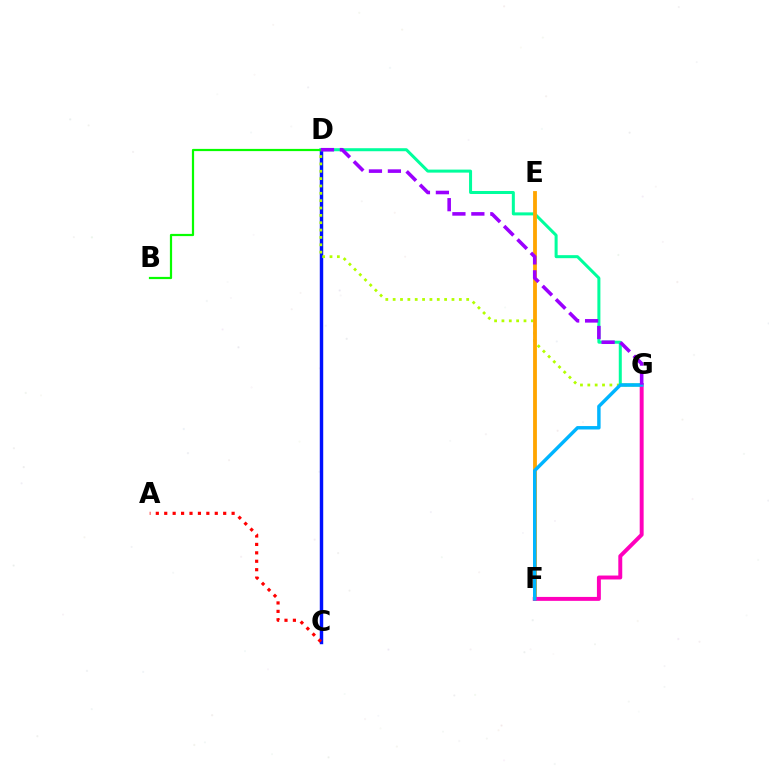{('C', 'D'): [{'color': '#0010ff', 'line_style': 'solid', 'thickness': 2.47}], ('D', 'G'): [{'color': '#00ff9d', 'line_style': 'solid', 'thickness': 2.17}, {'color': '#b3ff00', 'line_style': 'dotted', 'thickness': 2.0}, {'color': '#9b00ff', 'line_style': 'dashed', 'thickness': 2.57}], ('E', 'F'): [{'color': '#ffa500', 'line_style': 'solid', 'thickness': 2.75}], ('F', 'G'): [{'color': '#ff00bd', 'line_style': 'solid', 'thickness': 2.83}, {'color': '#00b5ff', 'line_style': 'solid', 'thickness': 2.48}], ('A', 'C'): [{'color': '#ff0000', 'line_style': 'dotted', 'thickness': 2.29}], ('B', 'D'): [{'color': '#08ff00', 'line_style': 'solid', 'thickness': 1.59}]}